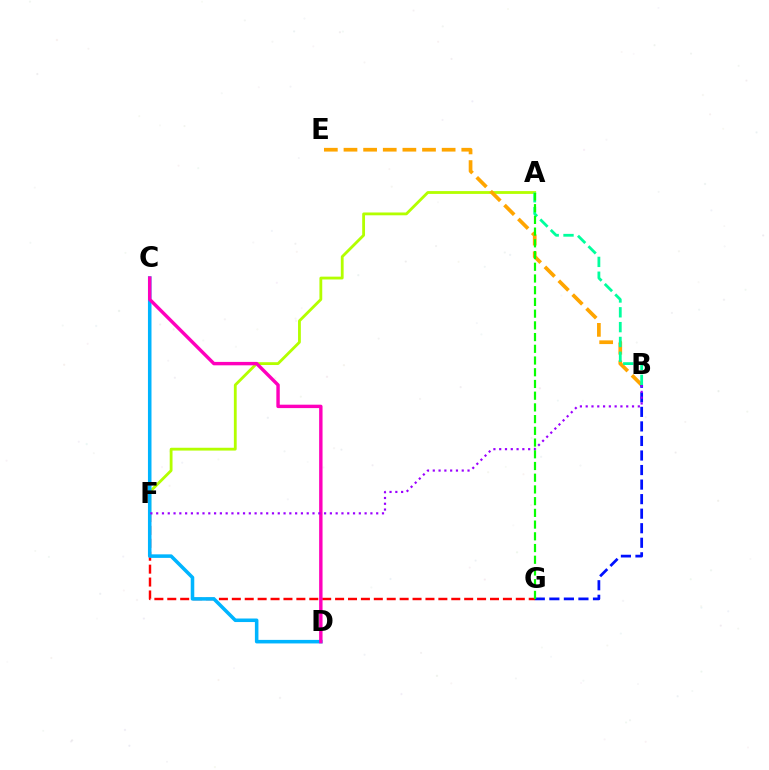{('A', 'F'): [{'color': '#b3ff00', 'line_style': 'solid', 'thickness': 2.03}], ('B', 'E'): [{'color': '#ffa500', 'line_style': 'dashed', 'thickness': 2.67}], ('A', 'B'): [{'color': '#00ff9d', 'line_style': 'dashed', 'thickness': 2.01}], ('B', 'G'): [{'color': '#0010ff', 'line_style': 'dashed', 'thickness': 1.98}], ('F', 'G'): [{'color': '#ff0000', 'line_style': 'dashed', 'thickness': 1.75}], ('C', 'D'): [{'color': '#00b5ff', 'line_style': 'solid', 'thickness': 2.55}, {'color': '#ff00bd', 'line_style': 'solid', 'thickness': 2.46}], ('A', 'G'): [{'color': '#08ff00', 'line_style': 'dashed', 'thickness': 1.59}], ('B', 'F'): [{'color': '#9b00ff', 'line_style': 'dotted', 'thickness': 1.57}]}